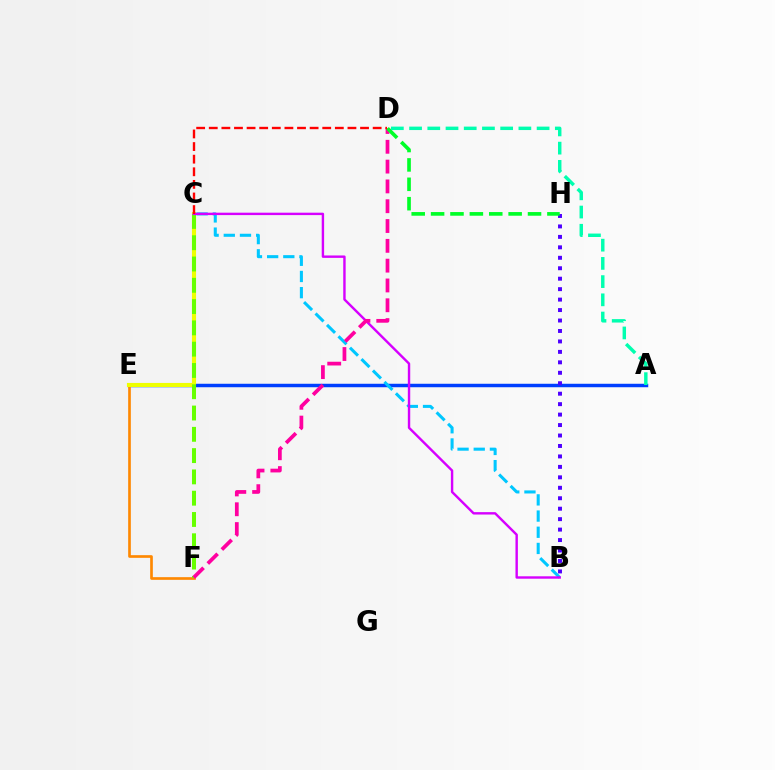{('A', 'E'): [{'color': '#003fff', 'line_style': 'solid', 'thickness': 2.5}], ('B', 'H'): [{'color': '#4f00ff', 'line_style': 'dotted', 'thickness': 2.84}], ('E', 'F'): [{'color': '#ff8800', 'line_style': 'solid', 'thickness': 1.92}], ('B', 'C'): [{'color': '#00c7ff', 'line_style': 'dashed', 'thickness': 2.2}, {'color': '#d600ff', 'line_style': 'solid', 'thickness': 1.73}], ('C', 'E'): [{'color': '#eeff00', 'line_style': 'solid', 'thickness': 2.96}], ('C', 'F'): [{'color': '#66ff00', 'line_style': 'dashed', 'thickness': 2.89}], ('D', 'F'): [{'color': '#ff00a0', 'line_style': 'dashed', 'thickness': 2.69}], ('D', 'H'): [{'color': '#00ff27', 'line_style': 'dashed', 'thickness': 2.63}], ('A', 'D'): [{'color': '#00ffaf', 'line_style': 'dashed', 'thickness': 2.47}], ('C', 'D'): [{'color': '#ff0000', 'line_style': 'dashed', 'thickness': 1.71}]}